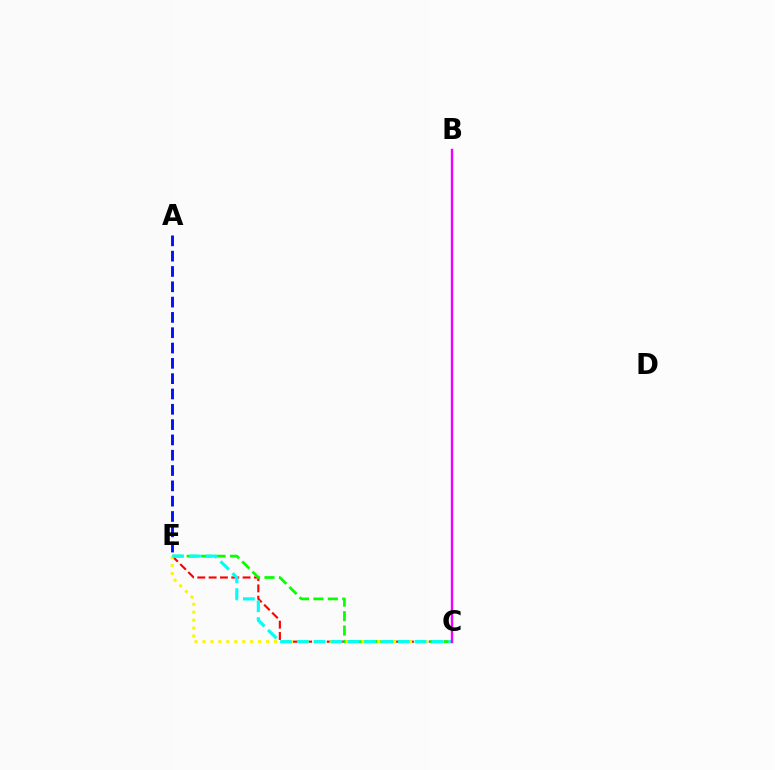{('C', 'E'): [{'color': '#ff0000', 'line_style': 'dashed', 'thickness': 1.54}, {'color': '#08ff00', 'line_style': 'dashed', 'thickness': 1.96}, {'color': '#fcf500', 'line_style': 'dotted', 'thickness': 2.16}, {'color': '#00fff6', 'line_style': 'dashed', 'thickness': 2.29}], ('A', 'E'): [{'color': '#0010ff', 'line_style': 'dashed', 'thickness': 2.08}], ('B', 'C'): [{'color': '#ee00ff', 'line_style': 'solid', 'thickness': 1.72}]}